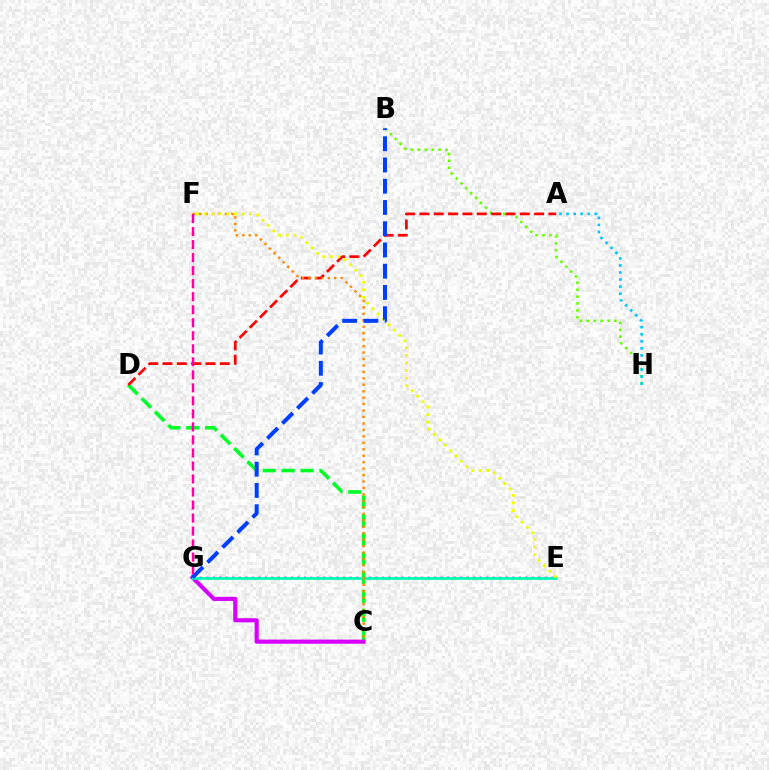{('E', 'G'): [{'color': '#4f00ff', 'line_style': 'dotted', 'thickness': 1.77}, {'color': '#00ffaf', 'line_style': 'solid', 'thickness': 1.96}], ('B', 'H'): [{'color': '#66ff00', 'line_style': 'dotted', 'thickness': 1.88}], ('C', 'D'): [{'color': '#00ff27', 'line_style': 'dashed', 'thickness': 2.56}], ('A', 'H'): [{'color': '#00c7ff', 'line_style': 'dotted', 'thickness': 1.92}], ('A', 'D'): [{'color': '#ff0000', 'line_style': 'dashed', 'thickness': 1.95}], ('C', 'G'): [{'color': '#d600ff', 'line_style': 'solid', 'thickness': 2.96}], ('C', 'F'): [{'color': '#ff8800', 'line_style': 'dotted', 'thickness': 1.75}], ('E', 'F'): [{'color': '#eeff00', 'line_style': 'dotted', 'thickness': 2.06}], ('B', 'G'): [{'color': '#003fff', 'line_style': 'dashed', 'thickness': 2.89}], ('F', 'G'): [{'color': '#ff00a0', 'line_style': 'dashed', 'thickness': 1.77}]}